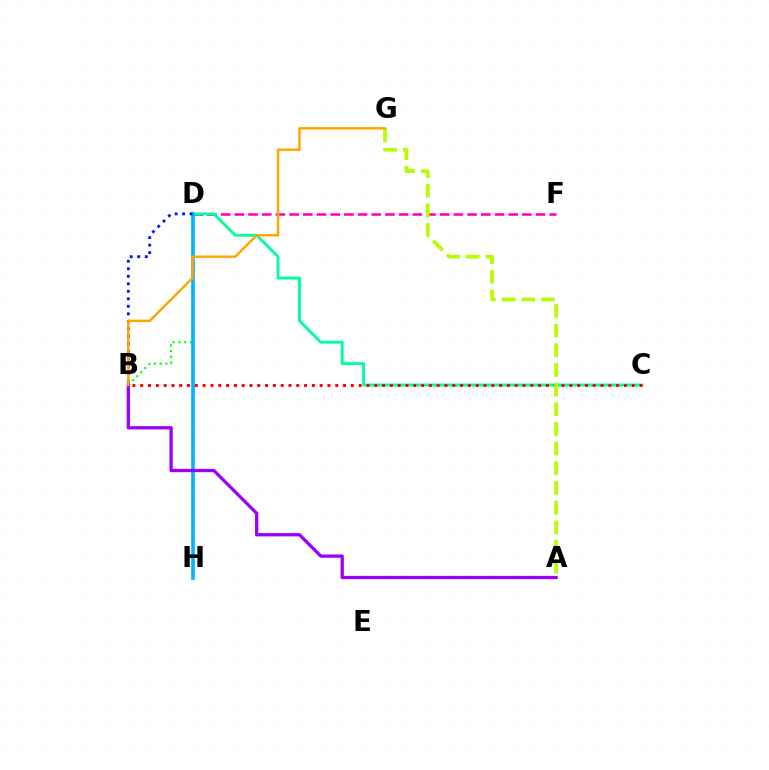{('B', 'D'): [{'color': '#08ff00', 'line_style': 'dotted', 'thickness': 1.56}, {'color': '#0010ff', 'line_style': 'dotted', 'thickness': 2.04}], ('D', 'F'): [{'color': '#ff00bd', 'line_style': 'dashed', 'thickness': 1.86}], ('C', 'D'): [{'color': '#00ff9d', 'line_style': 'solid', 'thickness': 2.09}], ('D', 'H'): [{'color': '#00b5ff', 'line_style': 'solid', 'thickness': 2.61}], ('A', 'B'): [{'color': '#9b00ff', 'line_style': 'solid', 'thickness': 2.36}], ('B', 'C'): [{'color': '#ff0000', 'line_style': 'dotted', 'thickness': 2.12}], ('A', 'G'): [{'color': '#b3ff00', 'line_style': 'dashed', 'thickness': 2.67}], ('B', 'G'): [{'color': '#ffa500', 'line_style': 'solid', 'thickness': 1.76}]}